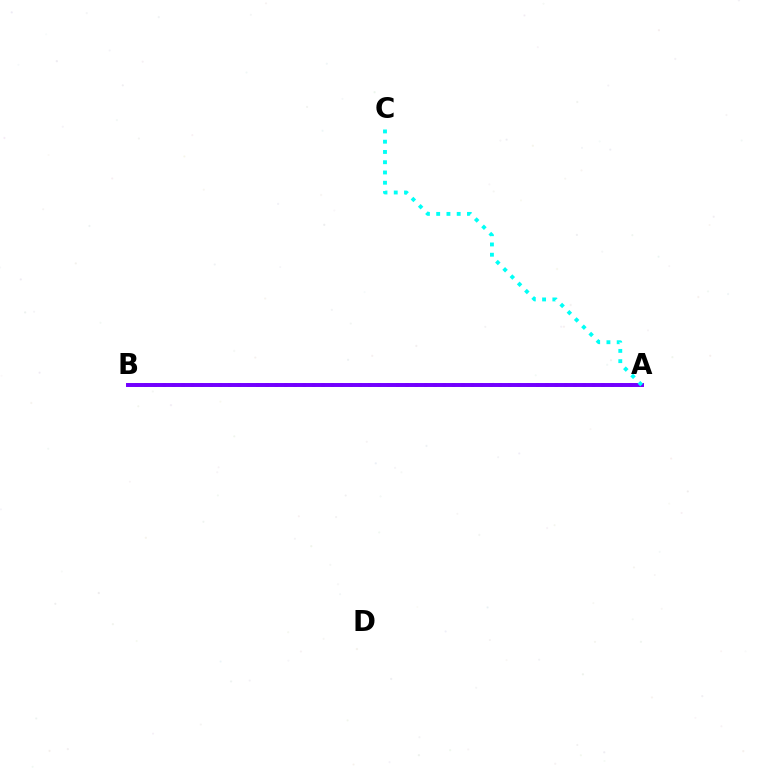{('A', 'B'): [{'color': '#ff0000', 'line_style': 'dotted', 'thickness': 2.53}, {'color': '#84ff00', 'line_style': 'solid', 'thickness': 1.78}, {'color': '#7200ff', 'line_style': 'solid', 'thickness': 2.84}], ('A', 'C'): [{'color': '#00fff6', 'line_style': 'dotted', 'thickness': 2.79}]}